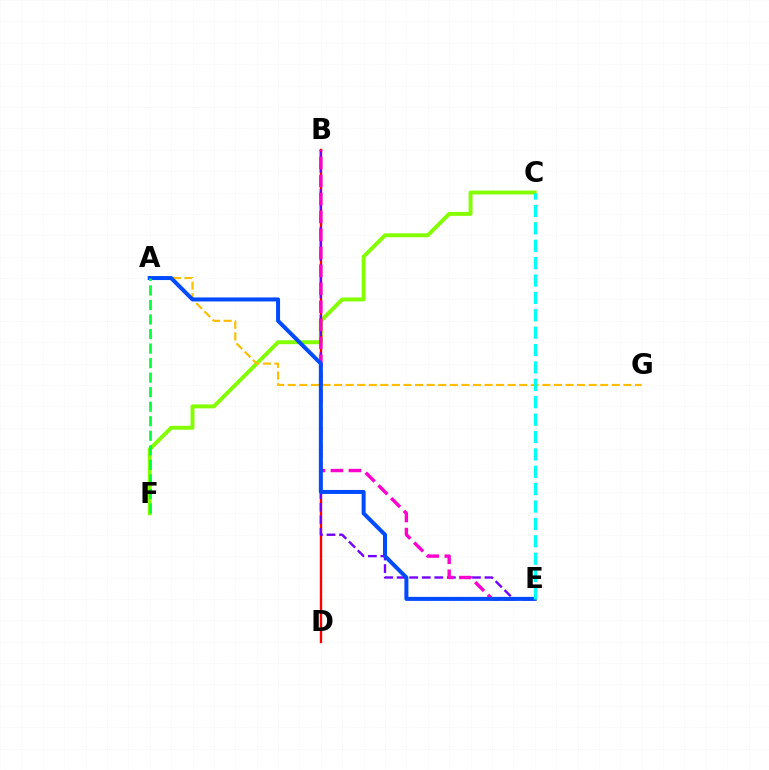{('C', 'F'): [{'color': '#84ff00', 'line_style': 'solid', 'thickness': 2.83}], ('B', 'D'): [{'color': '#ff0000', 'line_style': 'solid', 'thickness': 1.71}], ('B', 'E'): [{'color': '#7200ff', 'line_style': 'dashed', 'thickness': 1.7}, {'color': '#ff00cf', 'line_style': 'dashed', 'thickness': 2.44}], ('A', 'G'): [{'color': '#ffbd00', 'line_style': 'dashed', 'thickness': 1.57}], ('A', 'E'): [{'color': '#004bff', 'line_style': 'solid', 'thickness': 2.89}], ('C', 'E'): [{'color': '#00fff6', 'line_style': 'dashed', 'thickness': 2.36}], ('A', 'F'): [{'color': '#00ff39', 'line_style': 'dashed', 'thickness': 1.97}]}